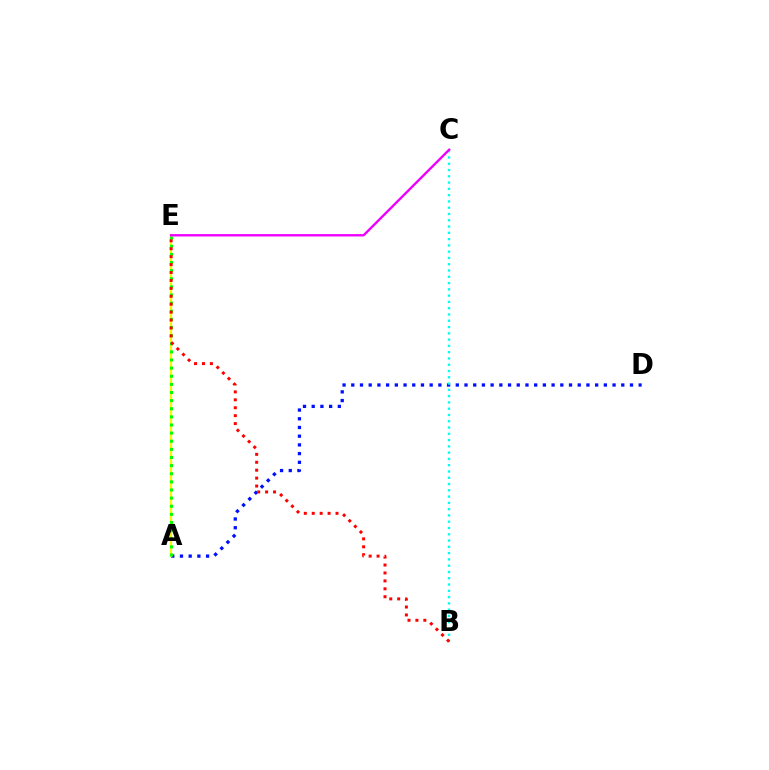{('A', 'D'): [{'color': '#0010ff', 'line_style': 'dotted', 'thickness': 2.37}], ('B', 'C'): [{'color': '#00fff6', 'line_style': 'dotted', 'thickness': 1.71}], ('A', 'E'): [{'color': '#fcf500', 'line_style': 'solid', 'thickness': 1.59}, {'color': '#08ff00', 'line_style': 'dotted', 'thickness': 2.21}], ('C', 'E'): [{'color': '#ee00ff', 'line_style': 'solid', 'thickness': 1.71}], ('B', 'E'): [{'color': '#ff0000', 'line_style': 'dotted', 'thickness': 2.15}]}